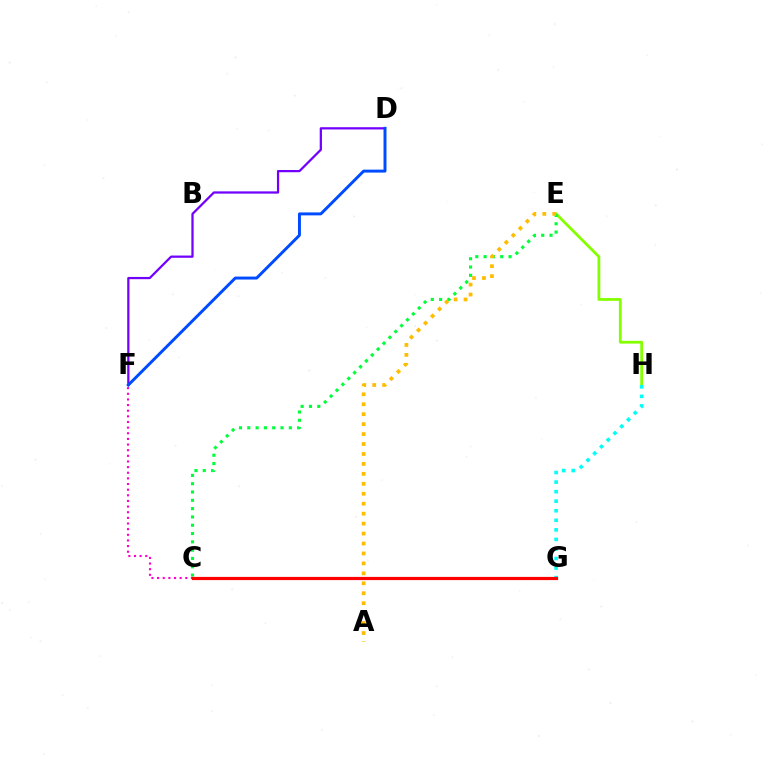{('D', 'F'): [{'color': '#7200ff', 'line_style': 'solid', 'thickness': 1.62}, {'color': '#004bff', 'line_style': 'solid', 'thickness': 2.12}], ('E', 'H'): [{'color': '#84ff00', 'line_style': 'solid', 'thickness': 2.0}], ('C', 'F'): [{'color': '#ff00cf', 'line_style': 'dotted', 'thickness': 1.53}], ('C', 'E'): [{'color': '#00ff39', 'line_style': 'dotted', 'thickness': 2.26}], ('A', 'E'): [{'color': '#ffbd00', 'line_style': 'dotted', 'thickness': 2.7}], ('G', 'H'): [{'color': '#00fff6', 'line_style': 'dotted', 'thickness': 2.59}], ('C', 'G'): [{'color': '#ff0000', 'line_style': 'solid', 'thickness': 2.3}]}